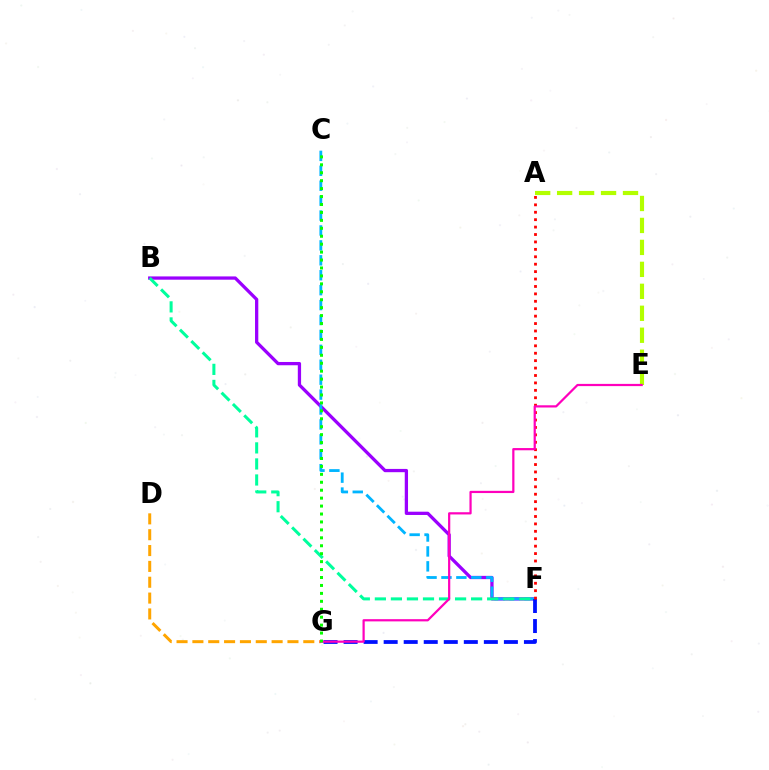{('B', 'F'): [{'color': '#9b00ff', 'line_style': 'solid', 'thickness': 2.36}, {'color': '#00ff9d', 'line_style': 'dashed', 'thickness': 2.18}], ('D', 'G'): [{'color': '#ffa500', 'line_style': 'dashed', 'thickness': 2.15}], ('C', 'F'): [{'color': '#00b5ff', 'line_style': 'dashed', 'thickness': 2.03}], ('A', 'E'): [{'color': '#b3ff00', 'line_style': 'dashed', 'thickness': 2.98}], ('F', 'G'): [{'color': '#0010ff', 'line_style': 'dashed', 'thickness': 2.72}], ('A', 'F'): [{'color': '#ff0000', 'line_style': 'dotted', 'thickness': 2.02}], ('E', 'G'): [{'color': '#ff00bd', 'line_style': 'solid', 'thickness': 1.6}], ('C', 'G'): [{'color': '#08ff00', 'line_style': 'dotted', 'thickness': 2.16}]}